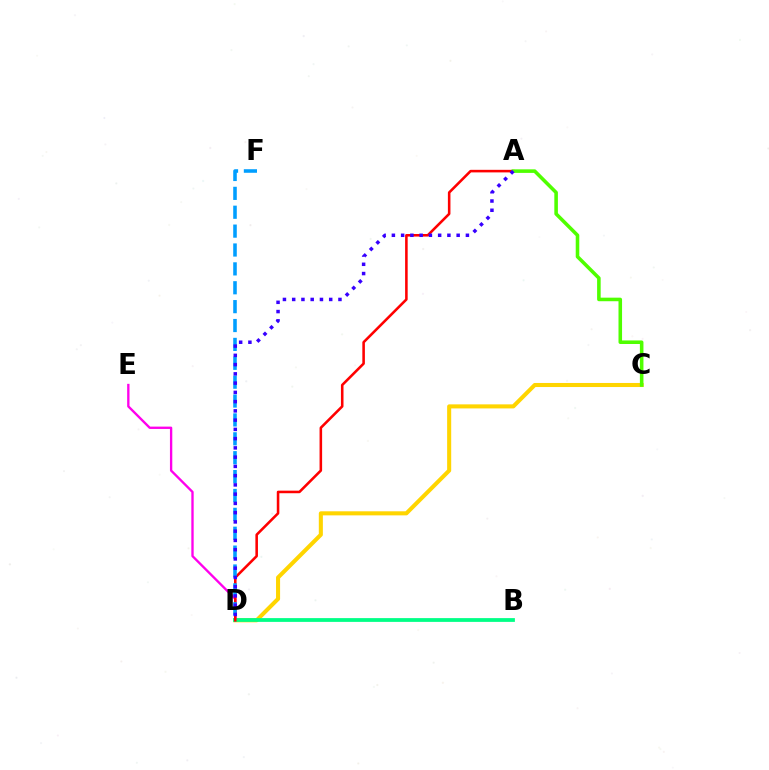{('C', 'D'): [{'color': '#ffd500', 'line_style': 'solid', 'thickness': 2.92}], ('D', 'E'): [{'color': '#ff00ed', 'line_style': 'solid', 'thickness': 1.69}], ('B', 'D'): [{'color': '#00ff86', 'line_style': 'solid', 'thickness': 2.72}], ('A', 'D'): [{'color': '#ff0000', 'line_style': 'solid', 'thickness': 1.85}, {'color': '#3700ff', 'line_style': 'dotted', 'thickness': 2.51}], ('D', 'F'): [{'color': '#009eff', 'line_style': 'dashed', 'thickness': 2.57}], ('A', 'C'): [{'color': '#4fff00', 'line_style': 'solid', 'thickness': 2.57}]}